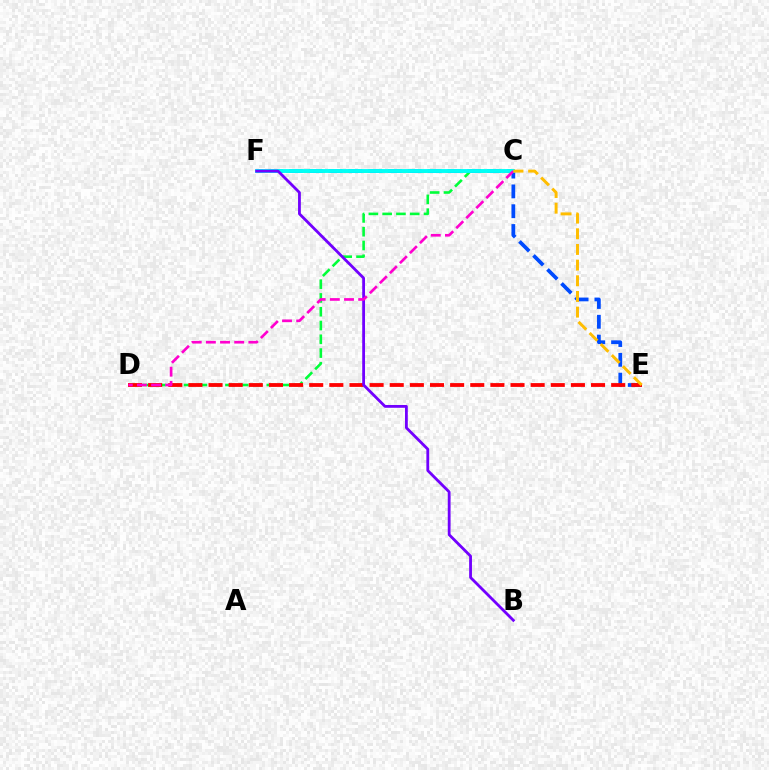{('C', 'D'): [{'color': '#00ff39', 'line_style': 'dashed', 'thickness': 1.87}, {'color': '#ff00cf', 'line_style': 'dashed', 'thickness': 1.92}], ('C', 'F'): [{'color': '#84ff00', 'line_style': 'dashed', 'thickness': 1.97}, {'color': '#00fff6', 'line_style': 'solid', 'thickness': 2.79}], ('E', 'F'): [{'color': '#004bff', 'line_style': 'dashed', 'thickness': 2.69}], ('D', 'E'): [{'color': '#ff0000', 'line_style': 'dashed', 'thickness': 2.73}], ('B', 'F'): [{'color': '#7200ff', 'line_style': 'solid', 'thickness': 2.02}], ('C', 'E'): [{'color': '#ffbd00', 'line_style': 'dashed', 'thickness': 2.13}]}